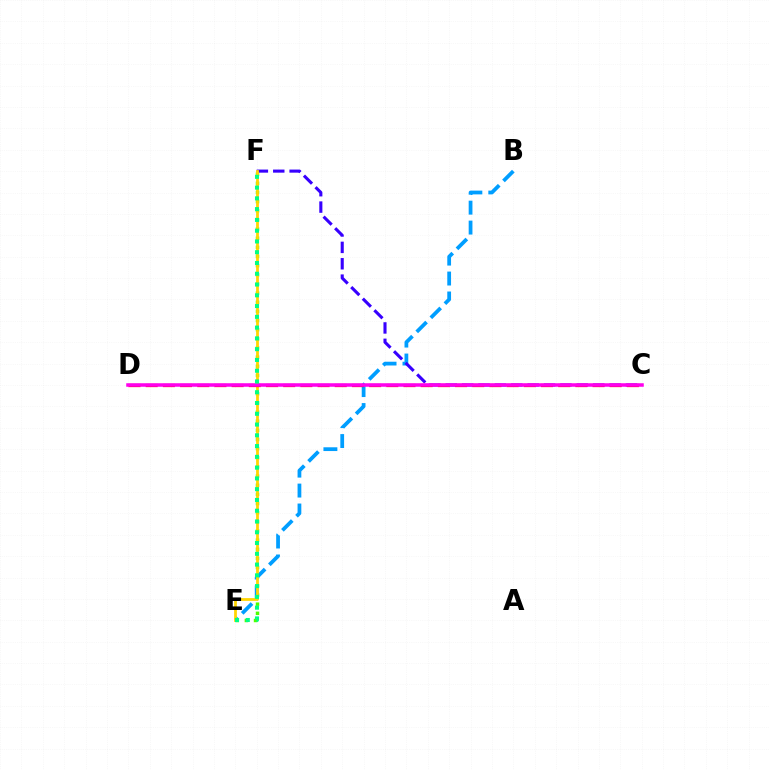{('E', 'F'): [{'color': '#4fff00', 'line_style': 'dotted', 'thickness': 2.49}, {'color': '#ffd500', 'line_style': 'solid', 'thickness': 1.99}, {'color': '#00ff86', 'line_style': 'dotted', 'thickness': 2.93}], ('B', 'E'): [{'color': '#009eff', 'line_style': 'dashed', 'thickness': 2.71}], ('C', 'F'): [{'color': '#3700ff', 'line_style': 'dashed', 'thickness': 2.23}], ('C', 'D'): [{'color': '#ff0000', 'line_style': 'dashed', 'thickness': 2.33}, {'color': '#ff00ed', 'line_style': 'solid', 'thickness': 2.54}]}